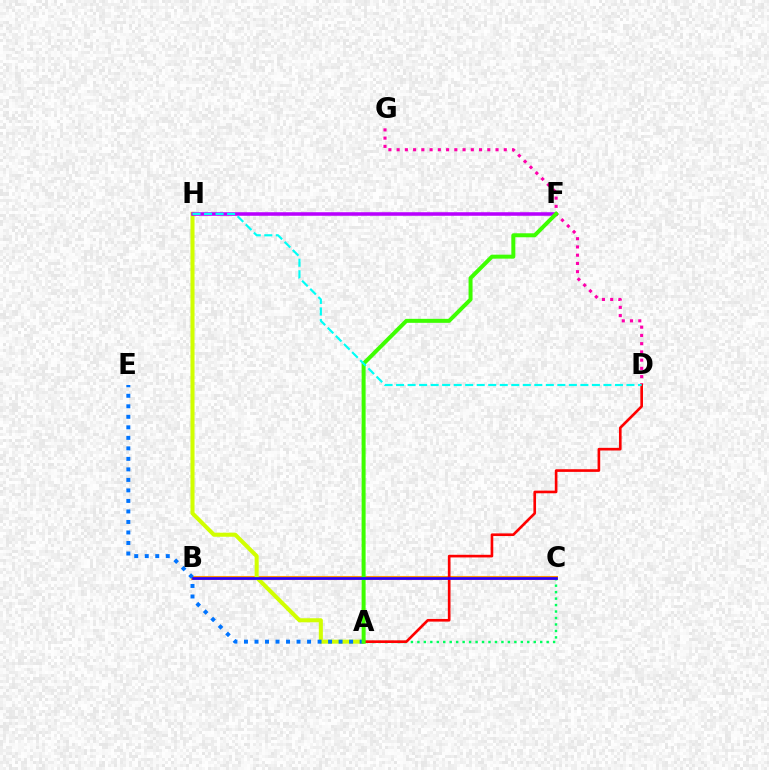{('D', 'G'): [{'color': '#ff00ac', 'line_style': 'dotted', 'thickness': 2.24}], ('B', 'C'): [{'color': '#ff9400', 'line_style': 'solid', 'thickness': 2.93}, {'color': '#2500ff', 'line_style': 'solid', 'thickness': 1.95}], ('A', 'H'): [{'color': '#d1ff00', 'line_style': 'solid', 'thickness': 2.91}], ('F', 'H'): [{'color': '#b900ff', 'line_style': 'solid', 'thickness': 2.55}], ('A', 'C'): [{'color': '#00ff5c', 'line_style': 'dotted', 'thickness': 1.76}], ('A', 'E'): [{'color': '#0074ff', 'line_style': 'dotted', 'thickness': 2.86}], ('A', 'D'): [{'color': '#ff0000', 'line_style': 'solid', 'thickness': 1.91}], ('A', 'F'): [{'color': '#3dff00', 'line_style': 'solid', 'thickness': 2.87}], ('D', 'H'): [{'color': '#00fff6', 'line_style': 'dashed', 'thickness': 1.56}]}